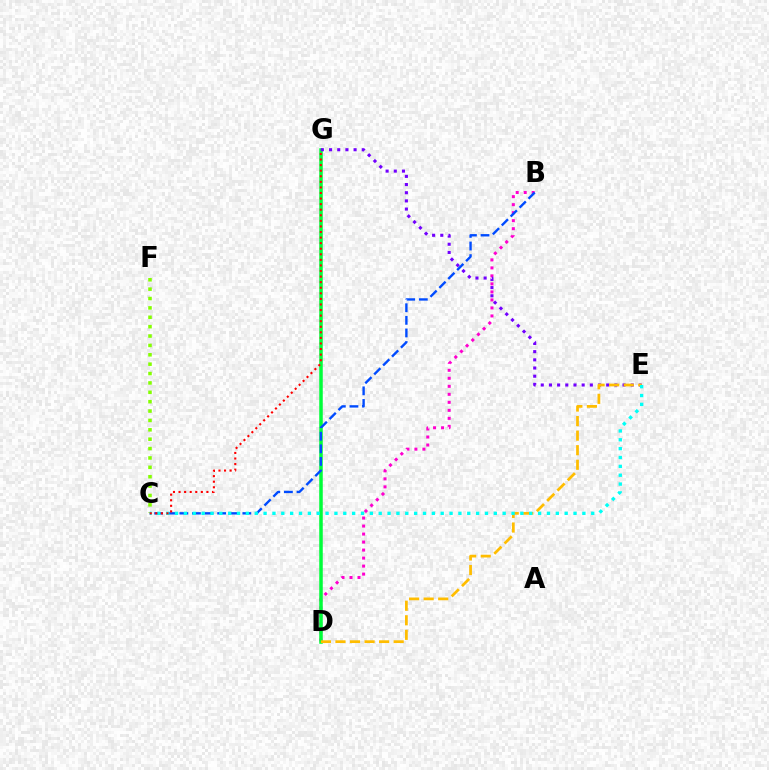{('B', 'D'): [{'color': '#ff00cf', 'line_style': 'dotted', 'thickness': 2.18}], ('D', 'G'): [{'color': '#00ff39', 'line_style': 'solid', 'thickness': 2.53}], ('E', 'G'): [{'color': '#7200ff', 'line_style': 'dotted', 'thickness': 2.22}], ('C', 'F'): [{'color': '#84ff00', 'line_style': 'dotted', 'thickness': 2.55}], ('D', 'E'): [{'color': '#ffbd00', 'line_style': 'dashed', 'thickness': 1.98}], ('B', 'C'): [{'color': '#004bff', 'line_style': 'dashed', 'thickness': 1.71}], ('C', 'E'): [{'color': '#00fff6', 'line_style': 'dotted', 'thickness': 2.41}], ('C', 'G'): [{'color': '#ff0000', 'line_style': 'dotted', 'thickness': 1.51}]}